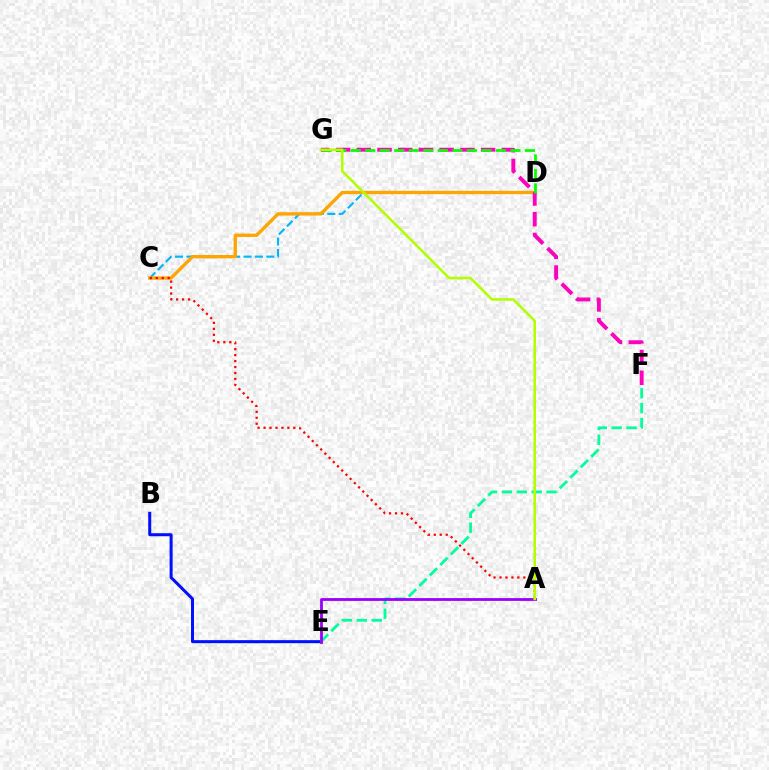{('C', 'D'): [{'color': '#00b5ff', 'line_style': 'dashed', 'thickness': 1.55}, {'color': '#ffa500', 'line_style': 'solid', 'thickness': 2.41}], ('F', 'G'): [{'color': '#ff00bd', 'line_style': 'dashed', 'thickness': 2.81}], ('B', 'E'): [{'color': '#0010ff', 'line_style': 'solid', 'thickness': 2.18}], ('E', 'F'): [{'color': '#00ff9d', 'line_style': 'dashed', 'thickness': 2.02}], ('A', 'C'): [{'color': '#ff0000', 'line_style': 'dotted', 'thickness': 1.62}], ('D', 'G'): [{'color': '#08ff00', 'line_style': 'dashed', 'thickness': 1.97}], ('A', 'E'): [{'color': '#9b00ff', 'line_style': 'solid', 'thickness': 2.02}], ('A', 'G'): [{'color': '#b3ff00', 'line_style': 'solid', 'thickness': 1.86}]}